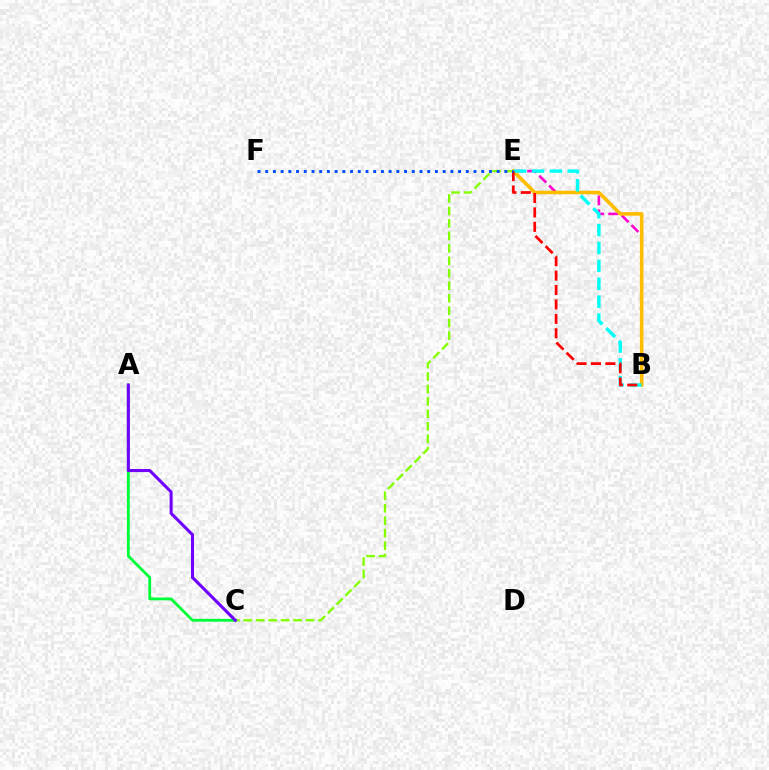{('B', 'E'): [{'color': '#ff00cf', 'line_style': 'dashed', 'thickness': 1.89}, {'color': '#ffbd00', 'line_style': 'solid', 'thickness': 2.59}, {'color': '#00fff6', 'line_style': 'dashed', 'thickness': 2.43}, {'color': '#ff0000', 'line_style': 'dashed', 'thickness': 1.96}], ('C', 'E'): [{'color': '#84ff00', 'line_style': 'dashed', 'thickness': 1.69}], ('E', 'F'): [{'color': '#004bff', 'line_style': 'dotted', 'thickness': 2.1}], ('A', 'C'): [{'color': '#00ff39', 'line_style': 'solid', 'thickness': 2.04}, {'color': '#7200ff', 'line_style': 'solid', 'thickness': 2.2}]}